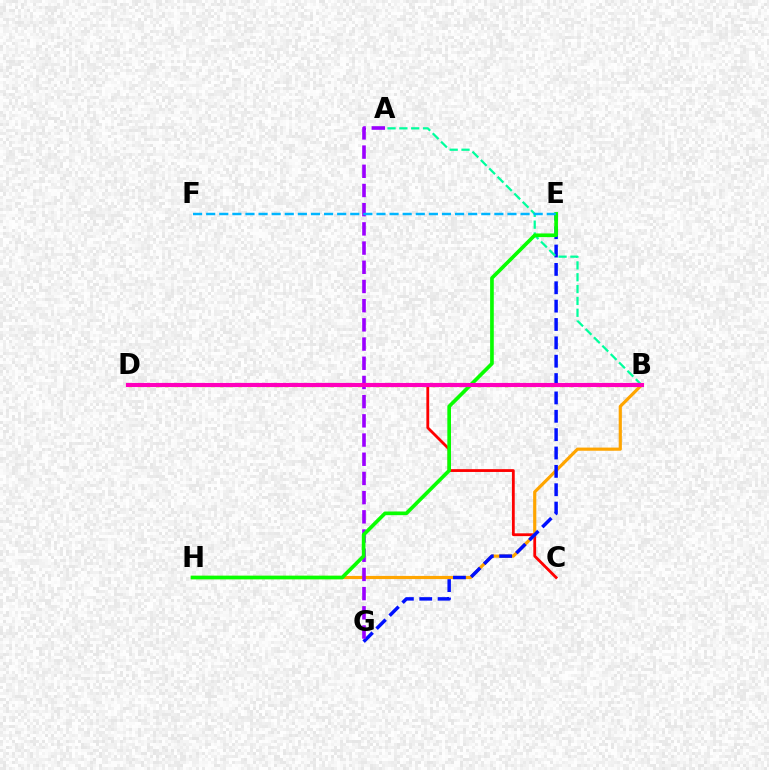{('C', 'D'): [{'color': '#ff0000', 'line_style': 'solid', 'thickness': 2.02}], ('B', 'H'): [{'color': '#ffa500', 'line_style': 'solid', 'thickness': 2.28}], ('B', 'D'): [{'color': '#b3ff00', 'line_style': 'dotted', 'thickness': 2.49}, {'color': '#ff00bd', 'line_style': 'solid', 'thickness': 2.97}], ('E', 'G'): [{'color': '#0010ff', 'line_style': 'dashed', 'thickness': 2.49}], ('A', 'G'): [{'color': '#9b00ff', 'line_style': 'dashed', 'thickness': 2.61}], ('A', 'B'): [{'color': '#00ff9d', 'line_style': 'dashed', 'thickness': 1.61}], ('E', 'H'): [{'color': '#08ff00', 'line_style': 'solid', 'thickness': 2.64}], ('E', 'F'): [{'color': '#00b5ff', 'line_style': 'dashed', 'thickness': 1.78}]}